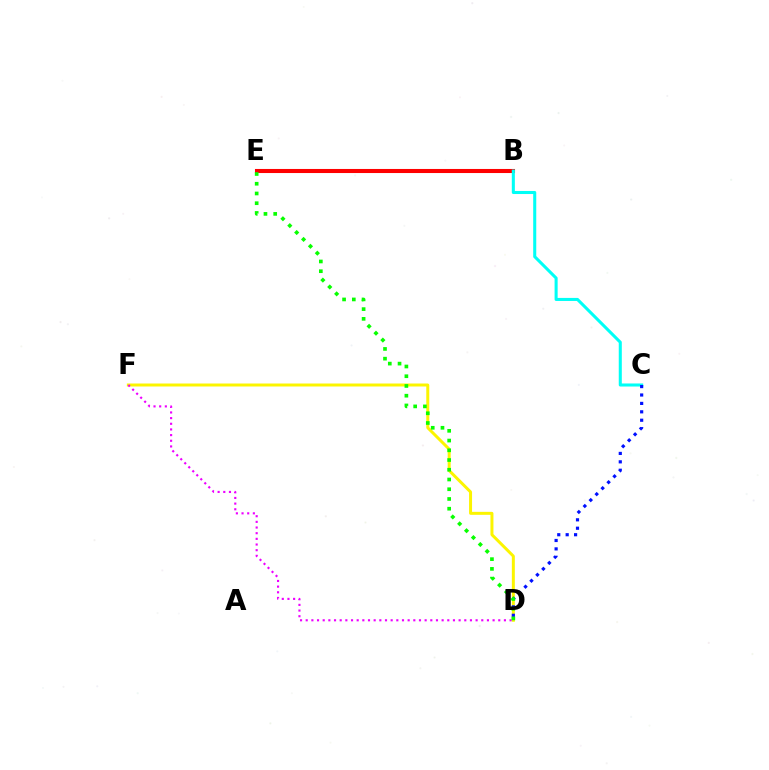{('B', 'E'): [{'color': '#ff0000', 'line_style': 'solid', 'thickness': 2.93}], ('D', 'F'): [{'color': '#fcf500', 'line_style': 'solid', 'thickness': 2.15}, {'color': '#ee00ff', 'line_style': 'dotted', 'thickness': 1.54}], ('B', 'C'): [{'color': '#00fff6', 'line_style': 'solid', 'thickness': 2.2}], ('C', 'D'): [{'color': '#0010ff', 'line_style': 'dotted', 'thickness': 2.29}], ('D', 'E'): [{'color': '#08ff00', 'line_style': 'dotted', 'thickness': 2.65}]}